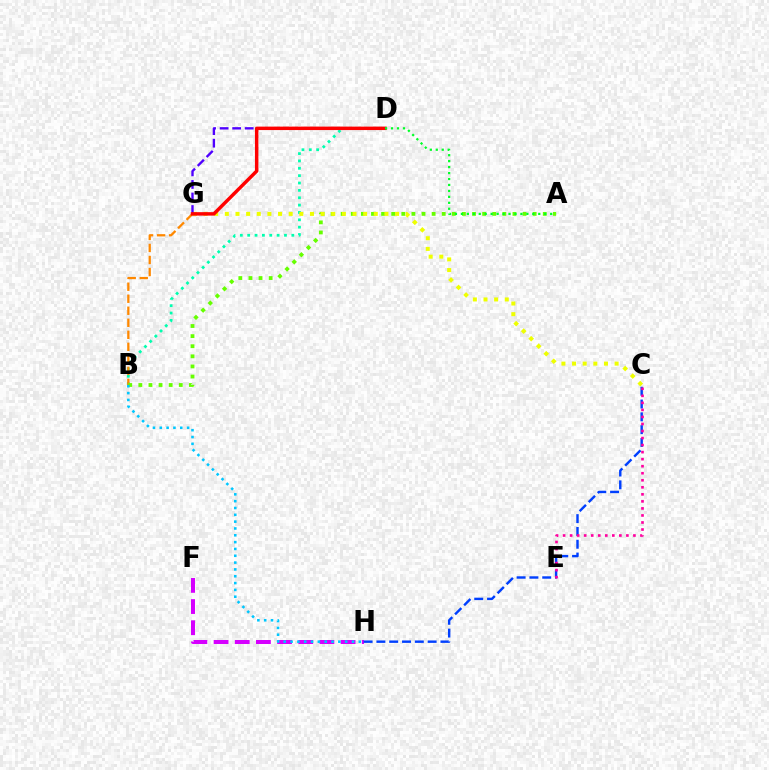{('B', 'D'): [{'color': '#00ffaf', 'line_style': 'dotted', 'thickness': 2.0}], ('F', 'H'): [{'color': '#d600ff', 'line_style': 'dashed', 'thickness': 2.88}], ('B', 'G'): [{'color': '#ff8800', 'line_style': 'dashed', 'thickness': 1.63}], ('A', 'B'): [{'color': '#66ff00', 'line_style': 'dotted', 'thickness': 2.75}], ('C', 'H'): [{'color': '#003fff', 'line_style': 'dashed', 'thickness': 1.74}], ('C', 'G'): [{'color': '#eeff00', 'line_style': 'dotted', 'thickness': 2.89}], ('D', 'G'): [{'color': '#4f00ff', 'line_style': 'dashed', 'thickness': 1.7}, {'color': '#ff0000', 'line_style': 'solid', 'thickness': 2.49}], ('C', 'E'): [{'color': '#ff00a0', 'line_style': 'dotted', 'thickness': 1.91}], ('B', 'H'): [{'color': '#00c7ff', 'line_style': 'dotted', 'thickness': 1.85}], ('A', 'D'): [{'color': '#00ff27', 'line_style': 'dotted', 'thickness': 1.62}]}